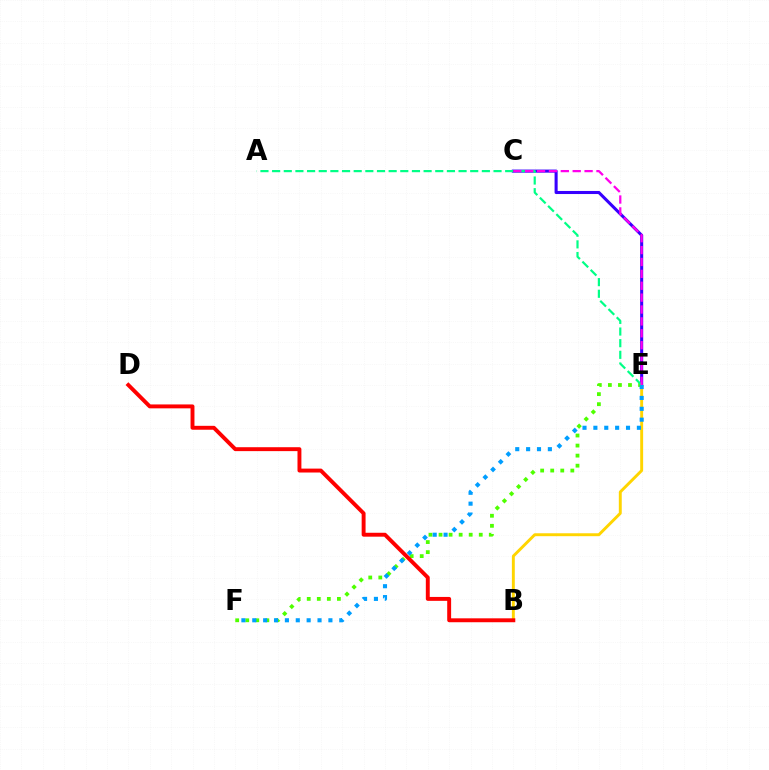{('B', 'E'): [{'color': '#ffd500', 'line_style': 'solid', 'thickness': 2.1}], ('C', 'E'): [{'color': '#3700ff', 'line_style': 'solid', 'thickness': 2.21}, {'color': '#ff00ed', 'line_style': 'dashed', 'thickness': 1.61}], ('E', 'F'): [{'color': '#4fff00', 'line_style': 'dotted', 'thickness': 2.73}, {'color': '#009eff', 'line_style': 'dotted', 'thickness': 2.95}], ('A', 'E'): [{'color': '#00ff86', 'line_style': 'dashed', 'thickness': 1.58}], ('B', 'D'): [{'color': '#ff0000', 'line_style': 'solid', 'thickness': 2.82}]}